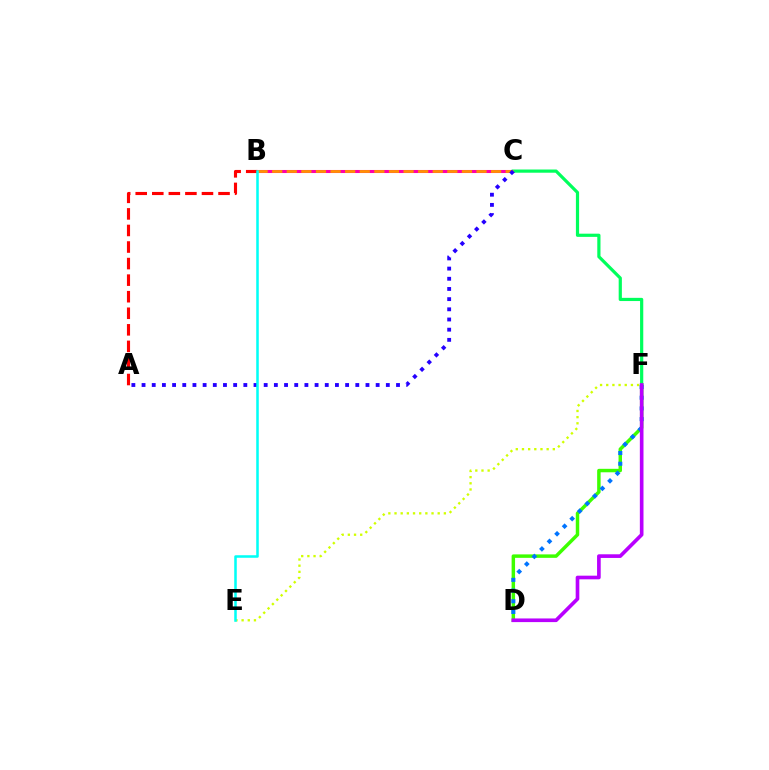{('B', 'C'): [{'color': '#ff00ac', 'line_style': 'solid', 'thickness': 2.2}, {'color': '#ff9400', 'line_style': 'dashed', 'thickness': 1.98}], ('A', 'B'): [{'color': '#ff0000', 'line_style': 'dashed', 'thickness': 2.25}], ('D', 'F'): [{'color': '#3dff00', 'line_style': 'solid', 'thickness': 2.49}, {'color': '#0074ff', 'line_style': 'dotted', 'thickness': 2.91}, {'color': '#b900ff', 'line_style': 'solid', 'thickness': 2.63}], ('E', 'F'): [{'color': '#d1ff00', 'line_style': 'dotted', 'thickness': 1.68}], ('C', 'F'): [{'color': '#00ff5c', 'line_style': 'solid', 'thickness': 2.3}], ('A', 'C'): [{'color': '#2500ff', 'line_style': 'dotted', 'thickness': 2.77}], ('B', 'E'): [{'color': '#00fff6', 'line_style': 'solid', 'thickness': 1.83}]}